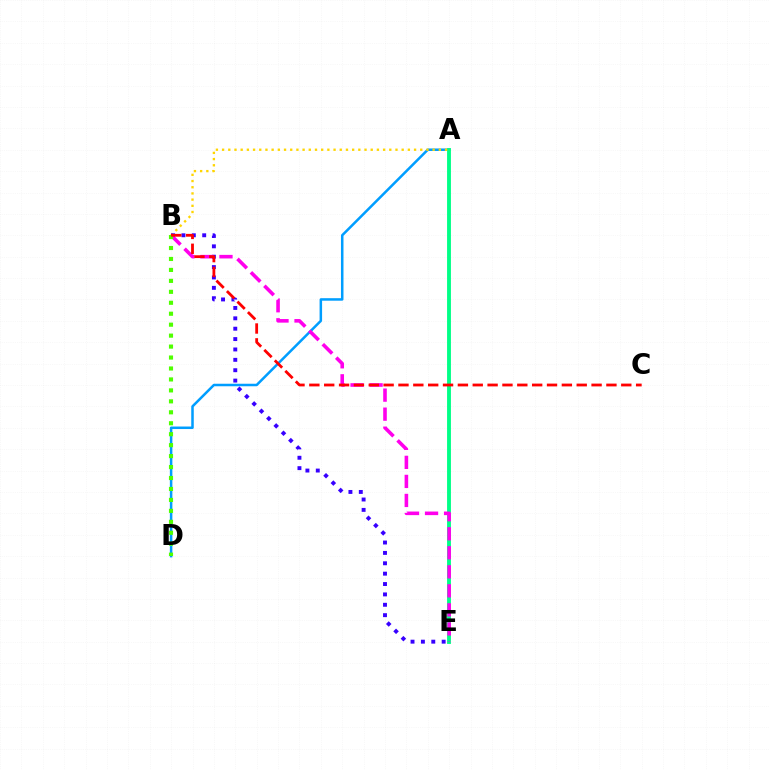{('A', 'D'): [{'color': '#009eff', 'line_style': 'solid', 'thickness': 1.81}], ('A', 'E'): [{'color': '#00ff86', 'line_style': 'solid', 'thickness': 2.78}], ('A', 'B'): [{'color': '#ffd500', 'line_style': 'dotted', 'thickness': 1.68}], ('B', 'E'): [{'color': '#3700ff', 'line_style': 'dotted', 'thickness': 2.82}, {'color': '#ff00ed', 'line_style': 'dashed', 'thickness': 2.58}], ('B', 'D'): [{'color': '#4fff00', 'line_style': 'dotted', 'thickness': 2.98}], ('B', 'C'): [{'color': '#ff0000', 'line_style': 'dashed', 'thickness': 2.02}]}